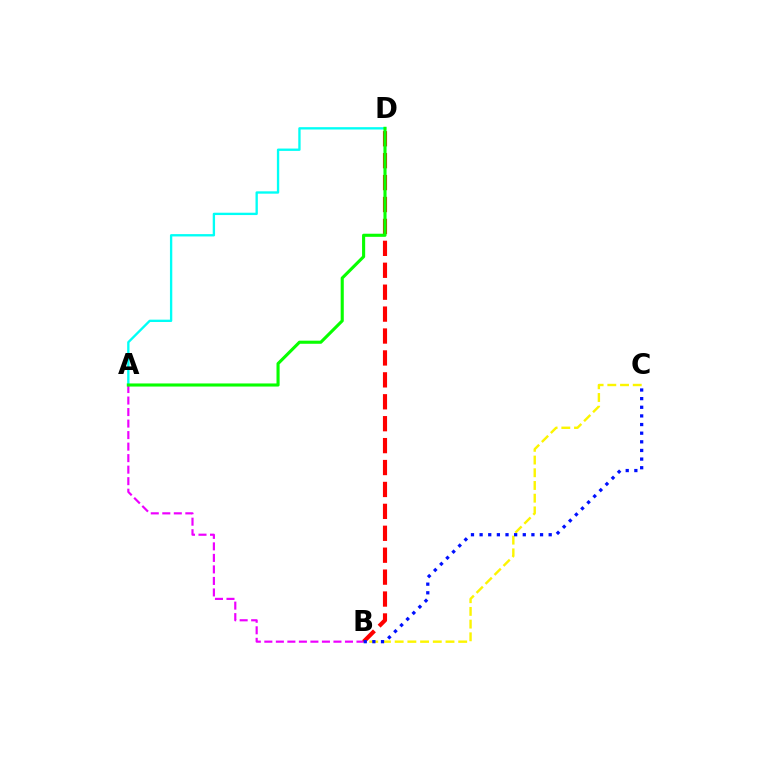{('A', 'D'): [{'color': '#00fff6', 'line_style': 'solid', 'thickness': 1.69}, {'color': '#08ff00', 'line_style': 'solid', 'thickness': 2.24}], ('A', 'B'): [{'color': '#ee00ff', 'line_style': 'dashed', 'thickness': 1.56}], ('B', 'C'): [{'color': '#fcf500', 'line_style': 'dashed', 'thickness': 1.73}, {'color': '#0010ff', 'line_style': 'dotted', 'thickness': 2.35}], ('B', 'D'): [{'color': '#ff0000', 'line_style': 'dashed', 'thickness': 2.98}]}